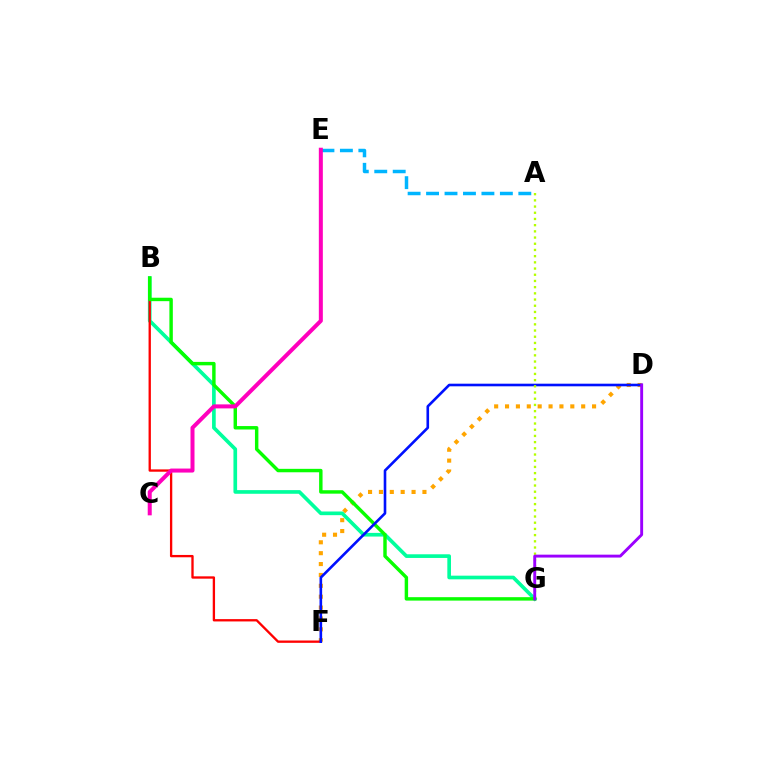{('D', 'F'): [{'color': '#ffa500', 'line_style': 'dotted', 'thickness': 2.96}, {'color': '#0010ff', 'line_style': 'solid', 'thickness': 1.89}], ('A', 'E'): [{'color': '#00b5ff', 'line_style': 'dashed', 'thickness': 2.51}], ('B', 'G'): [{'color': '#00ff9d', 'line_style': 'solid', 'thickness': 2.64}, {'color': '#08ff00', 'line_style': 'solid', 'thickness': 2.47}], ('B', 'F'): [{'color': '#ff0000', 'line_style': 'solid', 'thickness': 1.67}], ('C', 'E'): [{'color': '#ff00bd', 'line_style': 'solid', 'thickness': 2.89}], ('A', 'G'): [{'color': '#b3ff00', 'line_style': 'dotted', 'thickness': 1.68}], ('D', 'G'): [{'color': '#9b00ff', 'line_style': 'solid', 'thickness': 2.09}]}